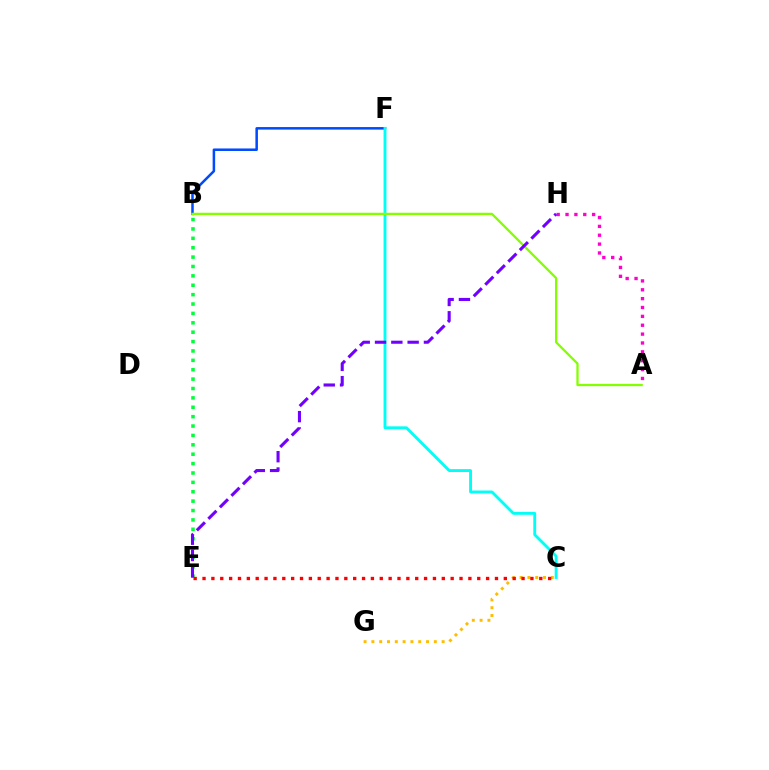{('C', 'G'): [{'color': '#ffbd00', 'line_style': 'dotted', 'thickness': 2.12}], ('A', 'H'): [{'color': '#ff00cf', 'line_style': 'dotted', 'thickness': 2.41}], ('B', 'F'): [{'color': '#004bff', 'line_style': 'solid', 'thickness': 1.82}], ('C', 'F'): [{'color': '#00fff6', 'line_style': 'solid', 'thickness': 2.07}], ('B', 'E'): [{'color': '#00ff39', 'line_style': 'dotted', 'thickness': 2.55}], ('A', 'B'): [{'color': '#84ff00', 'line_style': 'solid', 'thickness': 1.64}], ('E', 'H'): [{'color': '#7200ff', 'line_style': 'dashed', 'thickness': 2.22}], ('C', 'E'): [{'color': '#ff0000', 'line_style': 'dotted', 'thickness': 2.41}]}